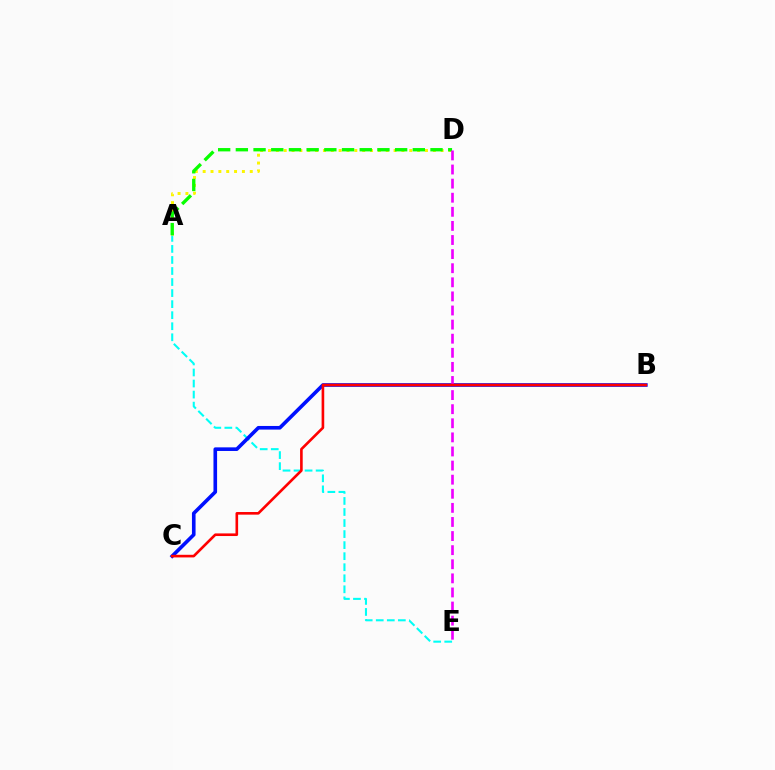{('A', 'E'): [{'color': '#00fff6', 'line_style': 'dashed', 'thickness': 1.5}], ('A', 'D'): [{'color': '#fcf500', 'line_style': 'dotted', 'thickness': 2.13}, {'color': '#08ff00', 'line_style': 'dashed', 'thickness': 2.4}], ('B', 'C'): [{'color': '#0010ff', 'line_style': 'solid', 'thickness': 2.61}, {'color': '#ff0000', 'line_style': 'solid', 'thickness': 1.89}], ('D', 'E'): [{'color': '#ee00ff', 'line_style': 'dashed', 'thickness': 1.92}]}